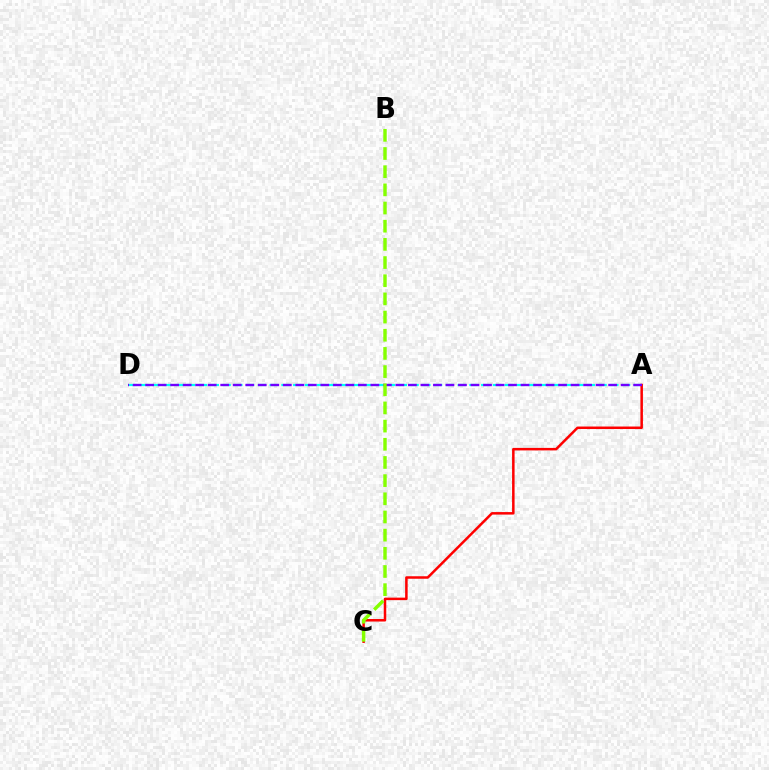{('A', 'D'): [{'color': '#00fff6', 'line_style': 'dashed', 'thickness': 1.6}, {'color': '#7200ff', 'line_style': 'dashed', 'thickness': 1.7}], ('A', 'C'): [{'color': '#ff0000', 'line_style': 'solid', 'thickness': 1.81}], ('B', 'C'): [{'color': '#84ff00', 'line_style': 'dashed', 'thickness': 2.47}]}